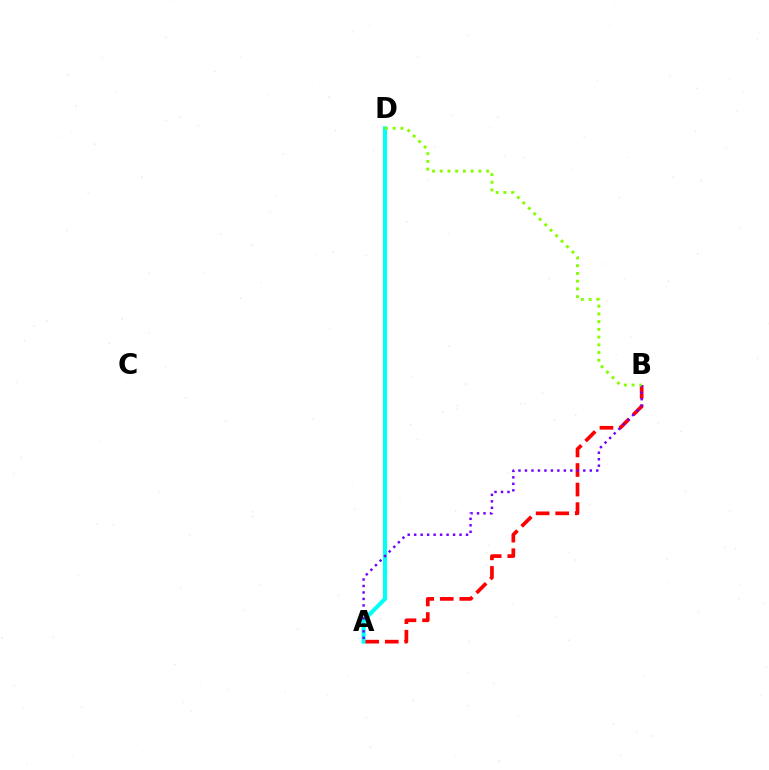{('A', 'D'): [{'color': '#00fff6', 'line_style': 'solid', 'thickness': 2.95}], ('A', 'B'): [{'color': '#ff0000', 'line_style': 'dashed', 'thickness': 2.66}, {'color': '#7200ff', 'line_style': 'dotted', 'thickness': 1.76}], ('B', 'D'): [{'color': '#84ff00', 'line_style': 'dotted', 'thickness': 2.1}]}